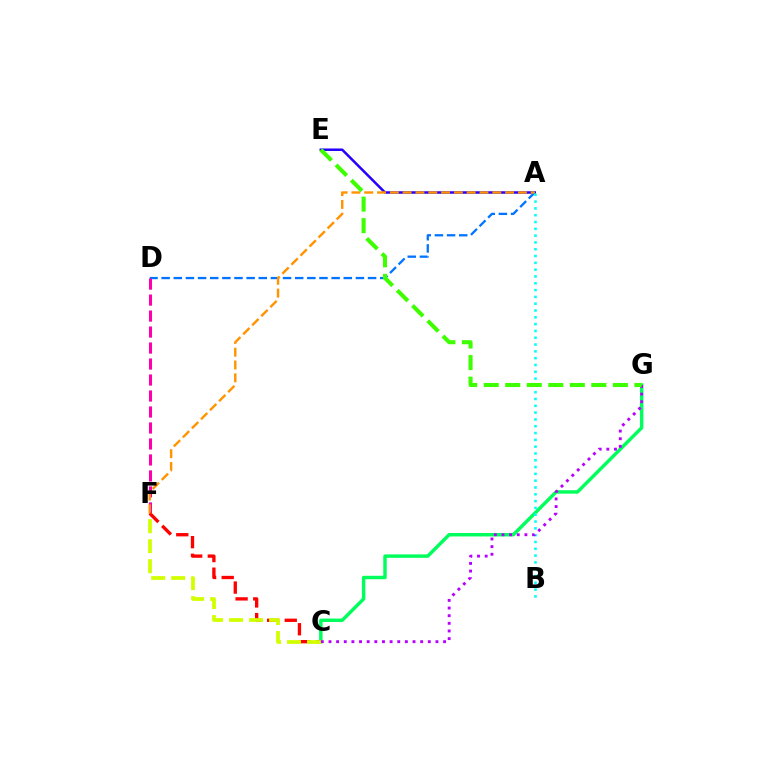{('C', 'G'): [{'color': '#00ff5c', 'line_style': 'solid', 'thickness': 2.48}, {'color': '#b900ff', 'line_style': 'dotted', 'thickness': 2.08}], ('A', 'E'): [{'color': '#2500ff', 'line_style': 'solid', 'thickness': 1.81}], ('A', 'D'): [{'color': '#0074ff', 'line_style': 'dashed', 'thickness': 1.65}], ('D', 'F'): [{'color': '#ff00ac', 'line_style': 'dashed', 'thickness': 2.17}], ('A', 'F'): [{'color': '#ff9400', 'line_style': 'dashed', 'thickness': 1.74}], ('C', 'F'): [{'color': '#ff0000', 'line_style': 'dashed', 'thickness': 2.4}, {'color': '#d1ff00', 'line_style': 'dashed', 'thickness': 2.72}], ('A', 'B'): [{'color': '#00fff6', 'line_style': 'dotted', 'thickness': 1.85}], ('E', 'G'): [{'color': '#3dff00', 'line_style': 'dashed', 'thickness': 2.92}]}